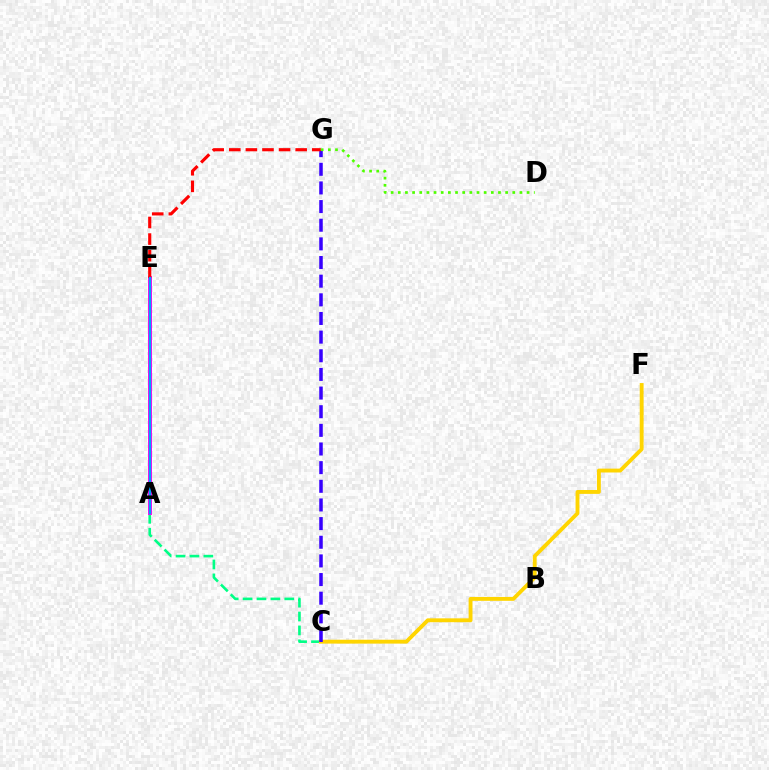{('A', 'C'): [{'color': '#00ff86', 'line_style': 'dashed', 'thickness': 1.89}], ('C', 'F'): [{'color': '#ffd500', 'line_style': 'solid', 'thickness': 2.79}], ('C', 'G'): [{'color': '#3700ff', 'line_style': 'dashed', 'thickness': 2.53}], ('A', 'E'): [{'color': '#ff00ed', 'line_style': 'solid', 'thickness': 2.83}, {'color': '#009eff', 'line_style': 'solid', 'thickness': 1.62}], ('E', 'G'): [{'color': '#ff0000', 'line_style': 'dashed', 'thickness': 2.25}], ('D', 'G'): [{'color': '#4fff00', 'line_style': 'dotted', 'thickness': 1.94}]}